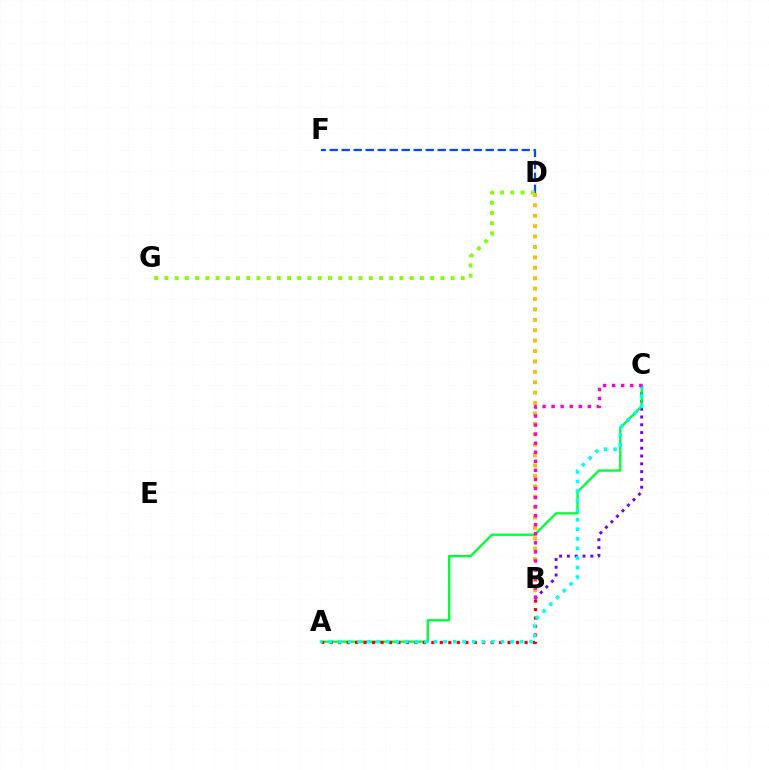{('D', 'F'): [{'color': '#004bff', 'line_style': 'dashed', 'thickness': 1.63}], ('B', 'C'): [{'color': '#7200ff', 'line_style': 'dotted', 'thickness': 2.12}, {'color': '#ff00cf', 'line_style': 'dotted', 'thickness': 2.46}], ('B', 'D'): [{'color': '#ffbd00', 'line_style': 'dotted', 'thickness': 2.83}], ('D', 'G'): [{'color': '#84ff00', 'line_style': 'dotted', 'thickness': 2.78}], ('A', 'C'): [{'color': '#00ff39', 'line_style': 'solid', 'thickness': 1.68}, {'color': '#00fff6', 'line_style': 'dotted', 'thickness': 2.6}], ('A', 'B'): [{'color': '#ff0000', 'line_style': 'dotted', 'thickness': 2.3}]}